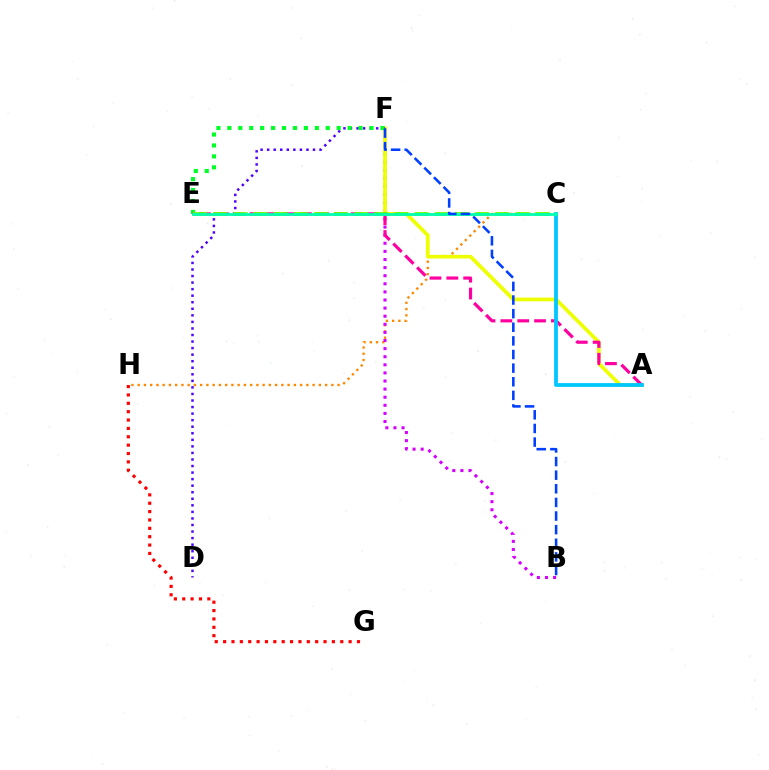{('C', 'H'): [{'color': '#ff8800', 'line_style': 'dotted', 'thickness': 1.7}], ('B', 'F'): [{'color': '#d600ff', 'line_style': 'dotted', 'thickness': 2.2}, {'color': '#003fff', 'line_style': 'dashed', 'thickness': 1.85}], ('A', 'F'): [{'color': '#eeff00', 'line_style': 'solid', 'thickness': 2.66}], ('D', 'F'): [{'color': '#4f00ff', 'line_style': 'dotted', 'thickness': 1.78}], ('G', 'H'): [{'color': '#ff0000', 'line_style': 'dotted', 'thickness': 2.27}], ('E', 'F'): [{'color': '#00ff27', 'line_style': 'dotted', 'thickness': 2.97}], ('A', 'E'): [{'color': '#ff00a0', 'line_style': 'dashed', 'thickness': 2.29}], ('A', 'C'): [{'color': '#00c7ff', 'line_style': 'solid', 'thickness': 2.74}], ('C', 'E'): [{'color': '#66ff00', 'line_style': 'dashed', 'thickness': 2.74}, {'color': '#00ffaf', 'line_style': 'solid', 'thickness': 2.03}]}